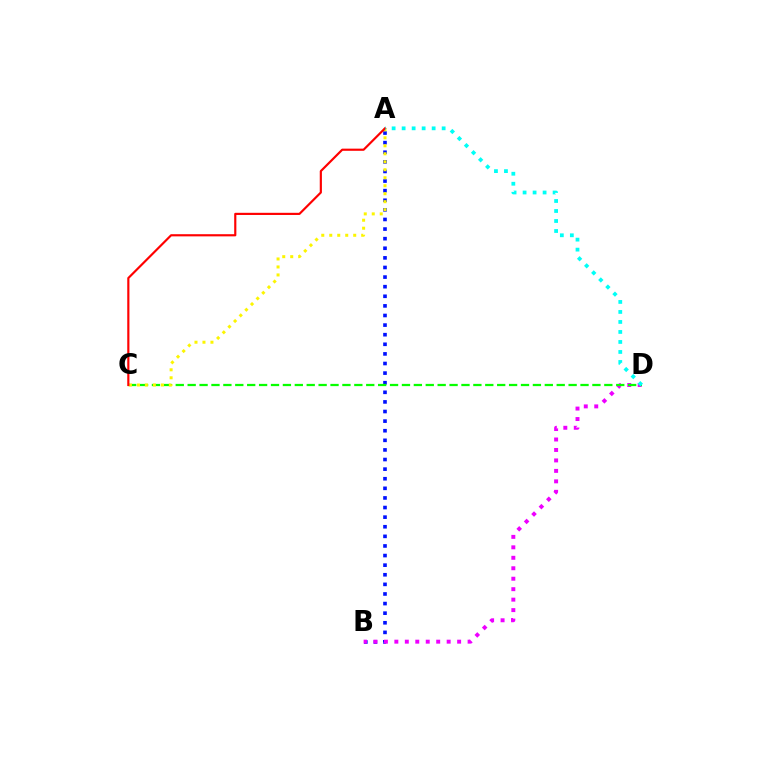{('A', 'B'): [{'color': '#0010ff', 'line_style': 'dotted', 'thickness': 2.61}], ('B', 'D'): [{'color': '#ee00ff', 'line_style': 'dotted', 'thickness': 2.84}], ('C', 'D'): [{'color': '#08ff00', 'line_style': 'dashed', 'thickness': 1.62}], ('A', 'C'): [{'color': '#fcf500', 'line_style': 'dotted', 'thickness': 2.17}, {'color': '#ff0000', 'line_style': 'solid', 'thickness': 1.56}], ('A', 'D'): [{'color': '#00fff6', 'line_style': 'dotted', 'thickness': 2.72}]}